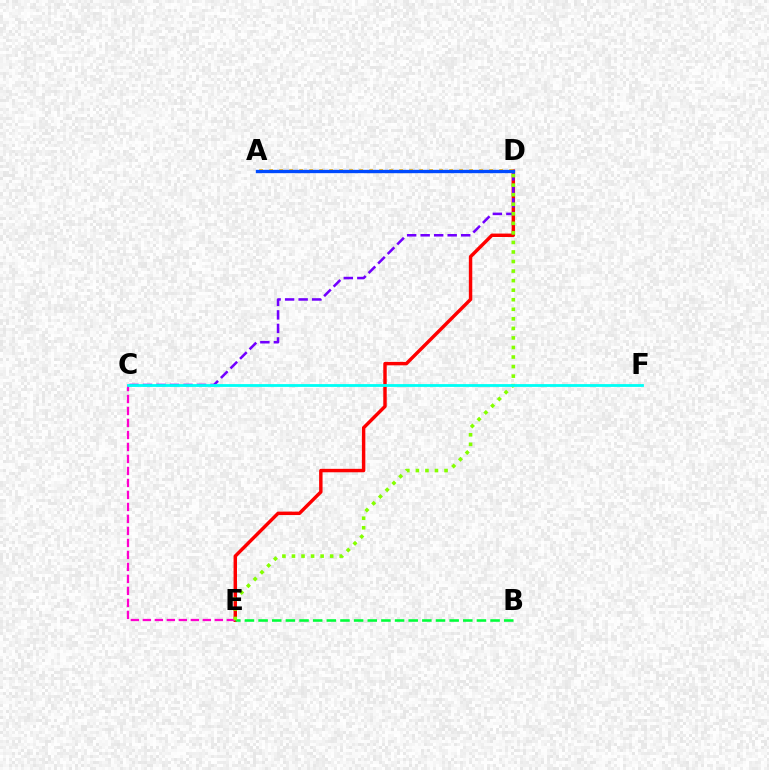{('D', 'E'): [{'color': '#ff0000', 'line_style': 'solid', 'thickness': 2.47}, {'color': '#84ff00', 'line_style': 'dotted', 'thickness': 2.59}], ('B', 'E'): [{'color': '#00ff39', 'line_style': 'dashed', 'thickness': 1.85}], ('C', 'D'): [{'color': '#7200ff', 'line_style': 'dashed', 'thickness': 1.84}], ('C', 'E'): [{'color': '#ff00cf', 'line_style': 'dashed', 'thickness': 1.63}], ('C', 'F'): [{'color': '#00fff6', 'line_style': 'solid', 'thickness': 2.02}], ('A', 'D'): [{'color': '#ffbd00', 'line_style': 'dotted', 'thickness': 2.72}, {'color': '#004bff', 'line_style': 'solid', 'thickness': 2.4}]}